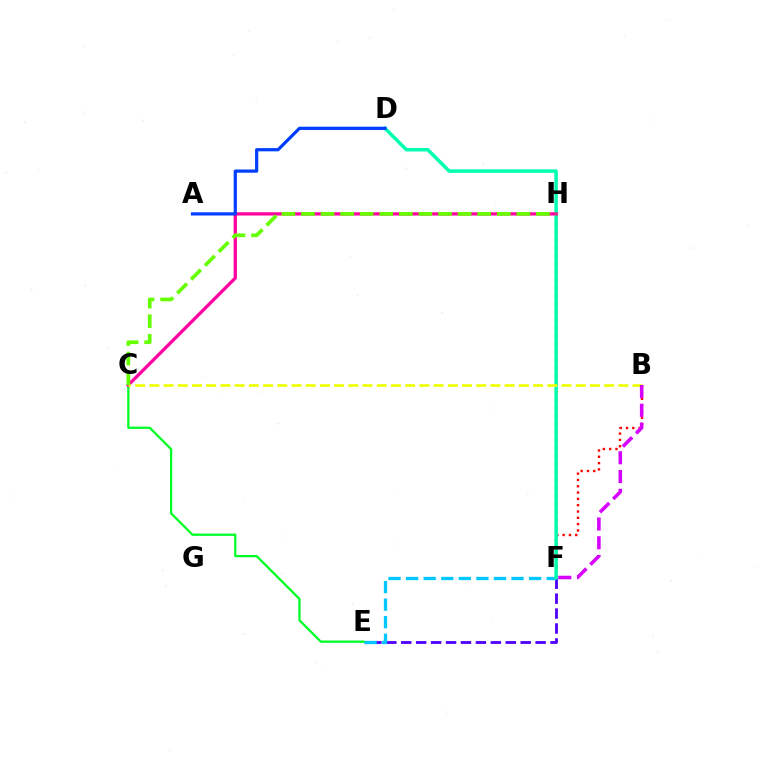{('F', 'H'): [{'color': '#ff8800', 'line_style': 'dotted', 'thickness': 2.17}], ('B', 'F'): [{'color': '#ff0000', 'line_style': 'dotted', 'thickness': 1.71}, {'color': '#d600ff', 'line_style': 'dashed', 'thickness': 2.55}], ('E', 'F'): [{'color': '#4f00ff', 'line_style': 'dashed', 'thickness': 2.03}, {'color': '#00c7ff', 'line_style': 'dashed', 'thickness': 2.39}], ('D', 'F'): [{'color': '#00ffaf', 'line_style': 'solid', 'thickness': 2.52}], ('C', 'E'): [{'color': '#00ff27', 'line_style': 'solid', 'thickness': 1.64}], ('C', 'H'): [{'color': '#ff00a0', 'line_style': 'solid', 'thickness': 2.36}, {'color': '#66ff00', 'line_style': 'dashed', 'thickness': 2.66}], ('A', 'D'): [{'color': '#003fff', 'line_style': 'solid', 'thickness': 2.32}], ('B', 'C'): [{'color': '#eeff00', 'line_style': 'dashed', 'thickness': 1.93}]}